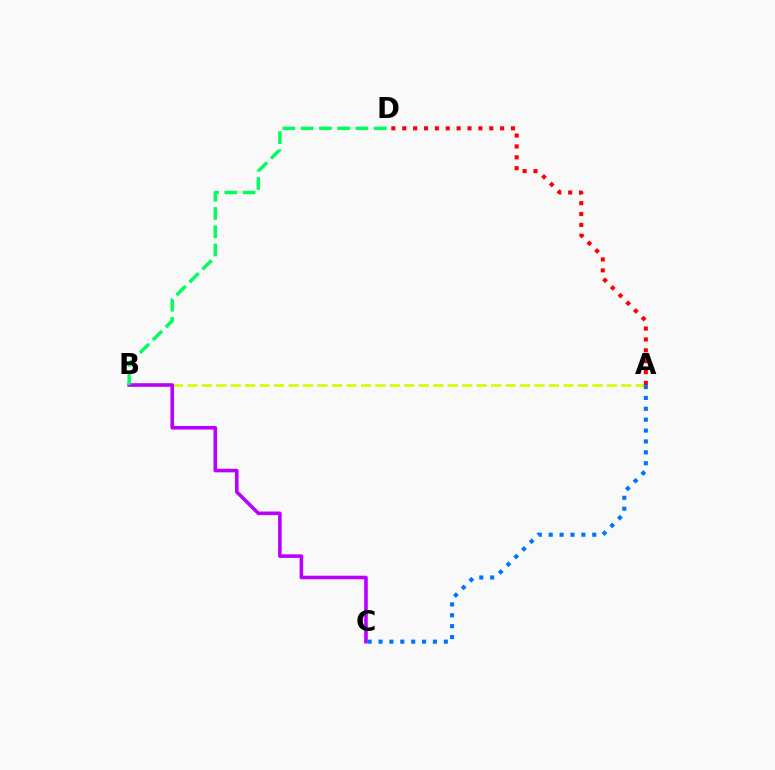{('A', 'B'): [{'color': '#d1ff00', 'line_style': 'dashed', 'thickness': 1.96}], ('A', 'D'): [{'color': '#ff0000', 'line_style': 'dotted', 'thickness': 2.96}], ('B', 'C'): [{'color': '#b900ff', 'line_style': 'solid', 'thickness': 2.58}], ('A', 'C'): [{'color': '#0074ff', 'line_style': 'dotted', 'thickness': 2.96}], ('B', 'D'): [{'color': '#00ff5c', 'line_style': 'dashed', 'thickness': 2.48}]}